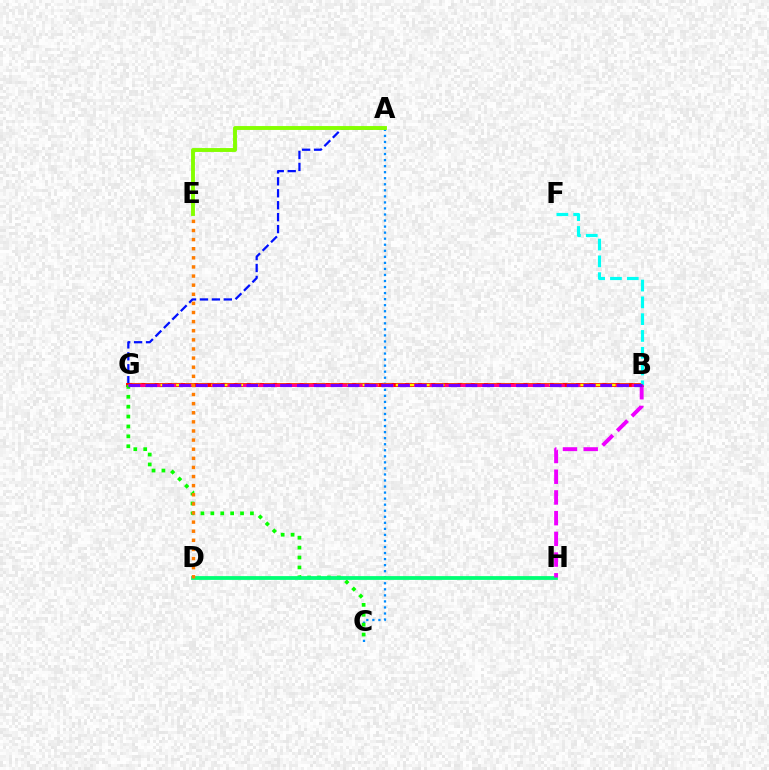{('A', 'C'): [{'color': '#008cff', 'line_style': 'dotted', 'thickness': 1.64}], ('A', 'G'): [{'color': '#0010ff', 'line_style': 'dashed', 'thickness': 1.62}], ('B', 'G'): [{'color': '#ff0000', 'line_style': 'solid', 'thickness': 2.81}, {'color': '#fcf500', 'line_style': 'dashed', 'thickness': 1.79}, {'color': '#ff0094', 'line_style': 'dashed', 'thickness': 2.11}, {'color': '#7200ff', 'line_style': 'dashed', 'thickness': 2.29}], ('B', 'F'): [{'color': '#00fff6', 'line_style': 'dashed', 'thickness': 2.28}], ('C', 'G'): [{'color': '#08ff00', 'line_style': 'dotted', 'thickness': 2.69}], ('D', 'H'): [{'color': '#00ff74', 'line_style': 'solid', 'thickness': 2.72}], ('A', 'E'): [{'color': '#84ff00', 'line_style': 'solid', 'thickness': 2.8}], ('B', 'H'): [{'color': '#ee00ff', 'line_style': 'dashed', 'thickness': 2.81}], ('D', 'E'): [{'color': '#ff7c00', 'line_style': 'dotted', 'thickness': 2.48}]}